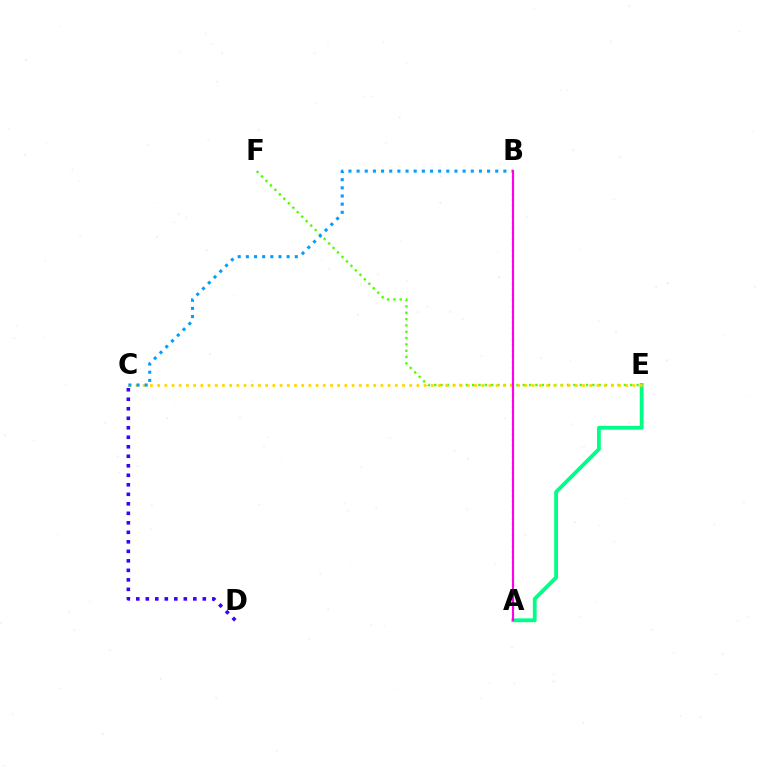{('A', 'E'): [{'color': '#00ff86', 'line_style': 'solid', 'thickness': 2.75}], ('E', 'F'): [{'color': '#4fff00', 'line_style': 'dotted', 'thickness': 1.72}], ('C', 'E'): [{'color': '#ffd500', 'line_style': 'dotted', 'thickness': 1.96}], ('C', 'D'): [{'color': '#3700ff', 'line_style': 'dotted', 'thickness': 2.58}], ('A', 'B'): [{'color': '#ff0000', 'line_style': 'dotted', 'thickness': 1.52}, {'color': '#ff00ed', 'line_style': 'solid', 'thickness': 1.52}], ('B', 'C'): [{'color': '#009eff', 'line_style': 'dotted', 'thickness': 2.22}]}